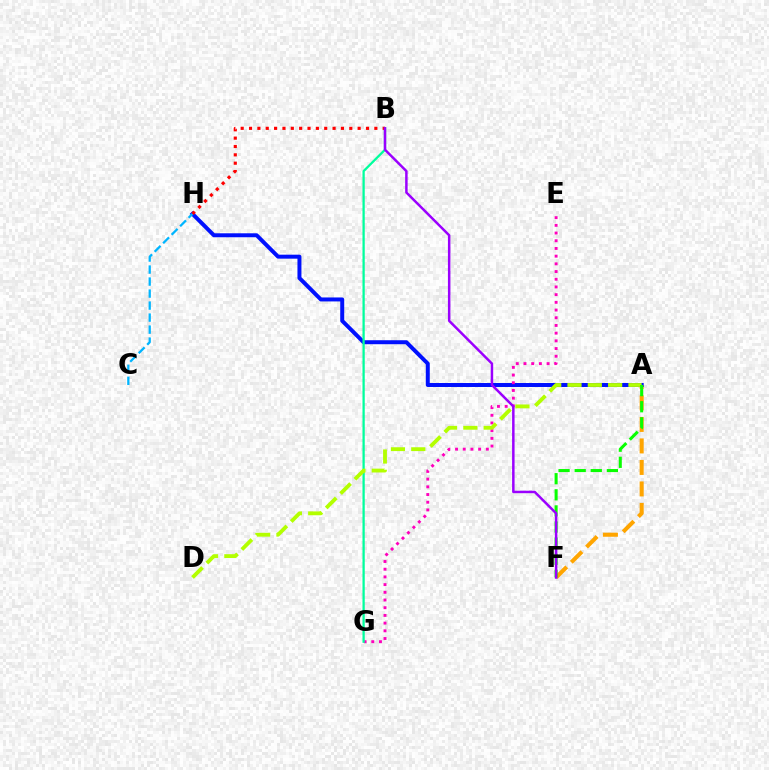{('A', 'F'): [{'color': '#ffa500', 'line_style': 'dashed', 'thickness': 2.92}, {'color': '#08ff00', 'line_style': 'dashed', 'thickness': 2.19}], ('A', 'H'): [{'color': '#0010ff', 'line_style': 'solid', 'thickness': 2.86}], ('E', 'G'): [{'color': '#ff00bd', 'line_style': 'dotted', 'thickness': 2.09}], ('C', 'H'): [{'color': '#00b5ff', 'line_style': 'dashed', 'thickness': 1.63}], ('B', 'G'): [{'color': '#00ff9d', 'line_style': 'solid', 'thickness': 1.64}], ('B', 'H'): [{'color': '#ff0000', 'line_style': 'dotted', 'thickness': 2.27}], ('A', 'D'): [{'color': '#b3ff00', 'line_style': 'dashed', 'thickness': 2.76}], ('B', 'F'): [{'color': '#9b00ff', 'line_style': 'solid', 'thickness': 1.79}]}